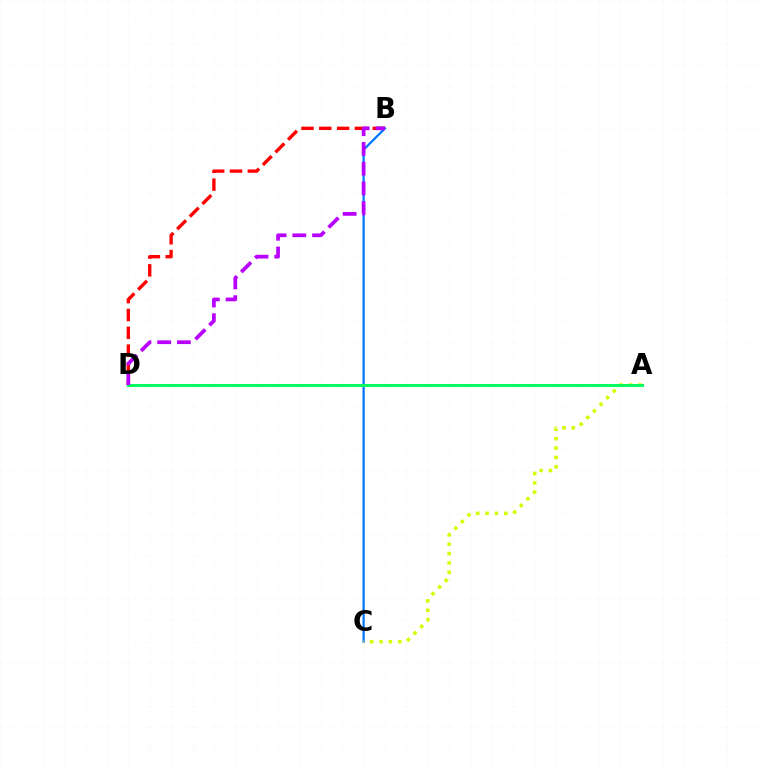{('B', 'C'): [{'color': '#0074ff', 'line_style': 'solid', 'thickness': 1.6}], ('A', 'C'): [{'color': '#d1ff00', 'line_style': 'dotted', 'thickness': 2.55}], ('A', 'D'): [{'color': '#00ff5c', 'line_style': 'solid', 'thickness': 2.12}], ('B', 'D'): [{'color': '#ff0000', 'line_style': 'dashed', 'thickness': 2.42}, {'color': '#b900ff', 'line_style': 'dashed', 'thickness': 2.68}]}